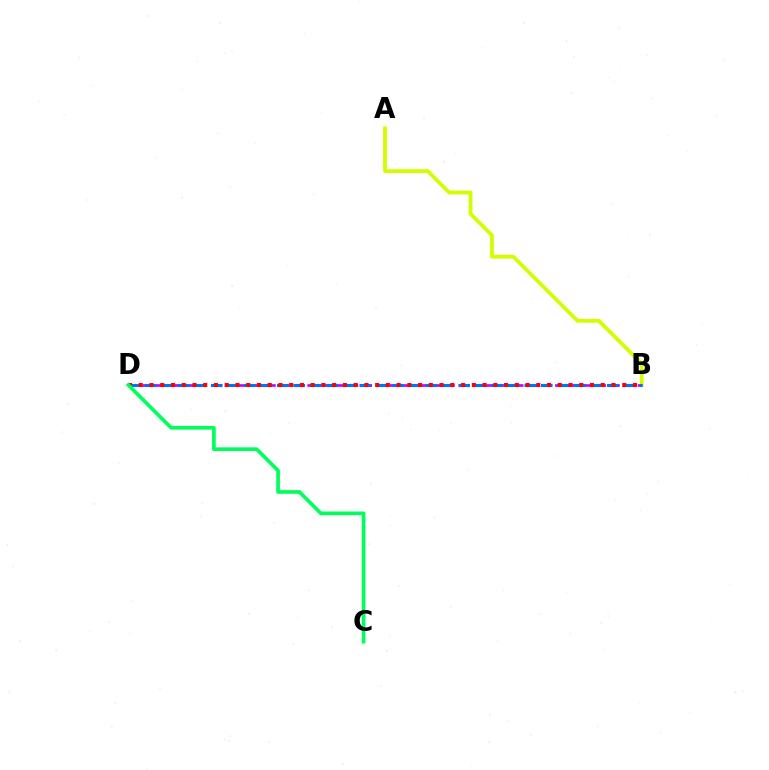{('A', 'B'): [{'color': '#d1ff00', 'line_style': 'solid', 'thickness': 2.76}], ('B', 'D'): [{'color': '#b900ff', 'line_style': 'dashed', 'thickness': 1.87}, {'color': '#0074ff', 'line_style': 'dashed', 'thickness': 2.24}, {'color': '#ff0000', 'line_style': 'dotted', 'thickness': 2.92}], ('C', 'D'): [{'color': '#00ff5c', 'line_style': 'solid', 'thickness': 2.65}]}